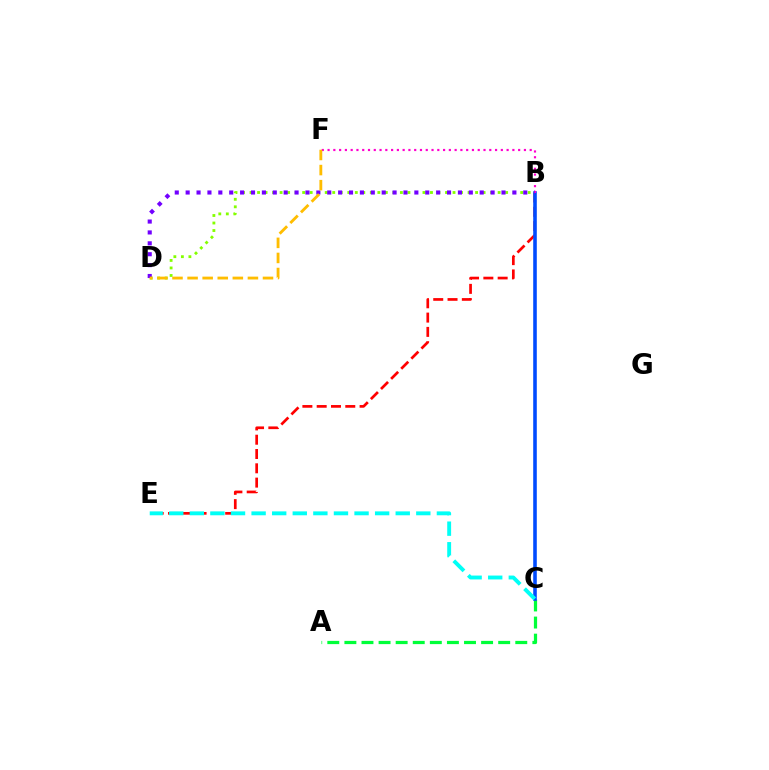{('B', 'E'): [{'color': '#ff0000', 'line_style': 'dashed', 'thickness': 1.94}], ('A', 'C'): [{'color': '#00ff39', 'line_style': 'dashed', 'thickness': 2.32}], ('B', 'C'): [{'color': '#004bff', 'line_style': 'solid', 'thickness': 2.58}], ('B', 'D'): [{'color': '#84ff00', 'line_style': 'dotted', 'thickness': 2.04}, {'color': '#7200ff', 'line_style': 'dotted', 'thickness': 2.96}], ('B', 'F'): [{'color': '#ff00cf', 'line_style': 'dotted', 'thickness': 1.57}], ('C', 'E'): [{'color': '#00fff6', 'line_style': 'dashed', 'thickness': 2.8}], ('D', 'F'): [{'color': '#ffbd00', 'line_style': 'dashed', 'thickness': 2.05}]}